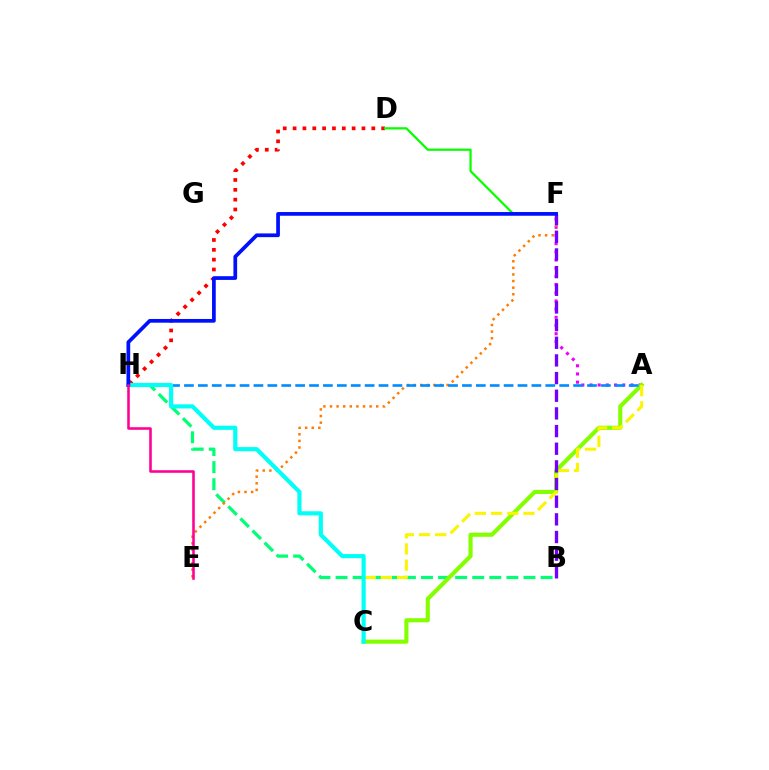{('A', 'F'): [{'color': '#ee00ff', 'line_style': 'dotted', 'thickness': 2.22}], ('B', 'H'): [{'color': '#00ff74', 'line_style': 'dashed', 'thickness': 2.32}], ('D', 'H'): [{'color': '#ff0000', 'line_style': 'dotted', 'thickness': 2.67}], ('E', 'F'): [{'color': '#ff7c00', 'line_style': 'dotted', 'thickness': 1.79}], ('A', 'C'): [{'color': '#84ff00', 'line_style': 'solid', 'thickness': 2.97}, {'color': '#fcf500', 'line_style': 'dashed', 'thickness': 2.2}], ('A', 'H'): [{'color': '#008cff', 'line_style': 'dashed', 'thickness': 1.89}], ('D', 'F'): [{'color': '#08ff00', 'line_style': 'solid', 'thickness': 1.62}], ('B', 'F'): [{'color': '#7200ff', 'line_style': 'dashed', 'thickness': 2.4}], ('C', 'H'): [{'color': '#00fff6', 'line_style': 'solid', 'thickness': 2.98}], ('F', 'H'): [{'color': '#0010ff', 'line_style': 'solid', 'thickness': 2.68}], ('E', 'H'): [{'color': '#ff0094', 'line_style': 'solid', 'thickness': 1.86}]}